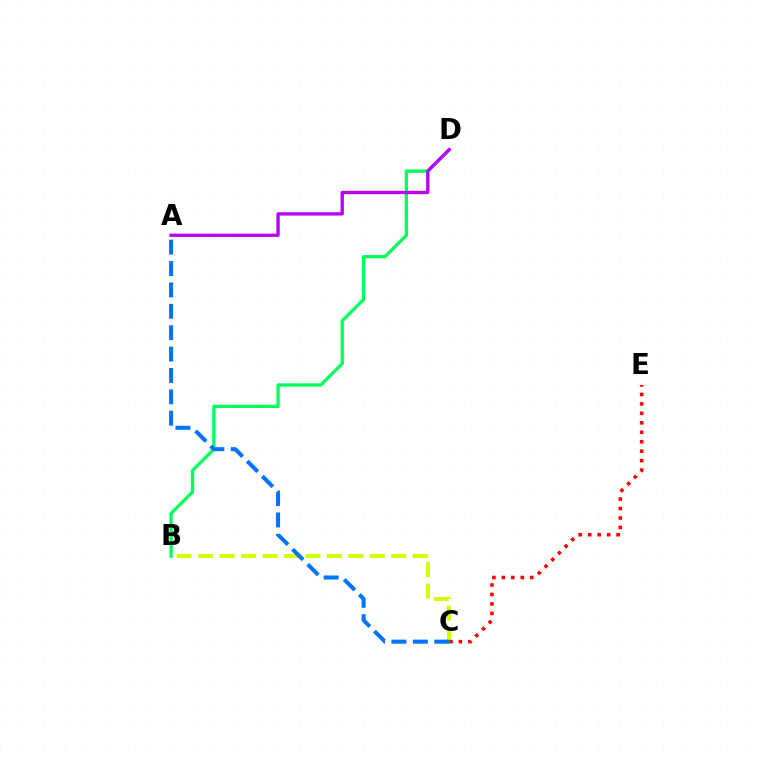{('B', 'D'): [{'color': '#00ff5c', 'line_style': 'solid', 'thickness': 2.37}], ('A', 'D'): [{'color': '#b900ff', 'line_style': 'solid', 'thickness': 2.4}], ('B', 'C'): [{'color': '#d1ff00', 'line_style': 'dashed', 'thickness': 2.92}], ('A', 'C'): [{'color': '#0074ff', 'line_style': 'dashed', 'thickness': 2.91}], ('C', 'E'): [{'color': '#ff0000', 'line_style': 'dotted', 'thickness': 2.57}]}